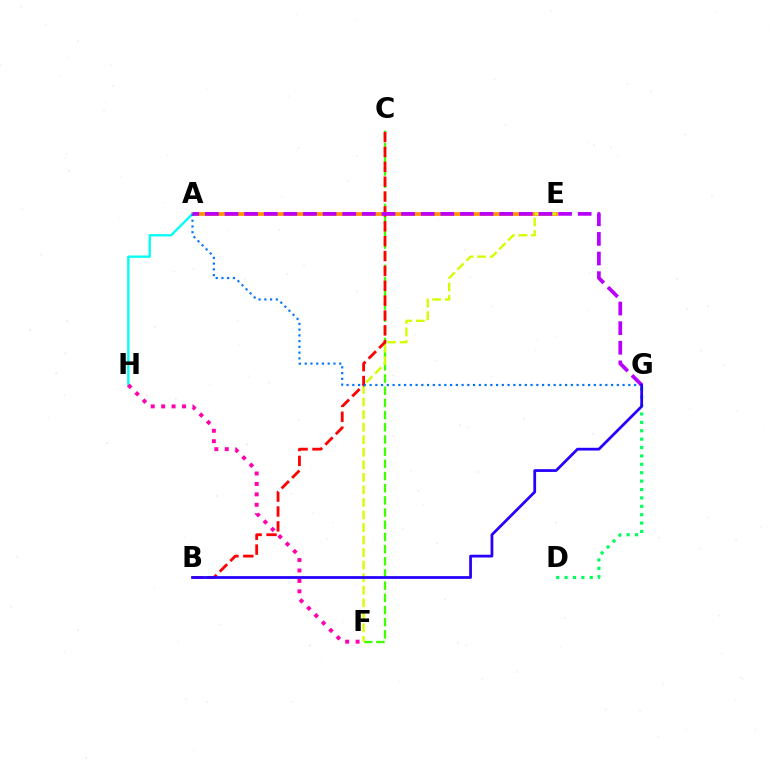{('C', 'F'): [{'color': '#3dff00', 'line_style': 'dashed', 'thickness': 1.65}], ('A', 'E'): [{'color': '#ff9400', 'line_style': 'solid', 'thickness': 2.67}], ('E', 'F'): [{'color': '#d1ff00', 'line_style': 'dashed', 'thickness': 1.7}], ('D', 'G'): [{'color': '#00ff5c', 'line_style': 'dotted', 'thickness': 2.28}], ('A', 'H'): [{'color': '#00fff6', 'line_style': 'solid', 'thickness': 1.68}], ('B', 'C'): [{'color': '#ff0000', 'line_style': 'dashed', 'thickness': 2.02}], ('F', 'H'): [{'color': '#ff00ac', 'line_style': 'dotted', 'thickness': 2.83}], ('A', 'G'): [{'color': '#0074ff', 'line_style': 'dotted', 'thickness': 1.56}, {'color': '#b900ff', 'line_style': 'dashed', 'thickness': 2.67}], ('B', 'G'): [{'color': '#2500ff', 'line_style': 'solid', 'thickness': 1.98}]}